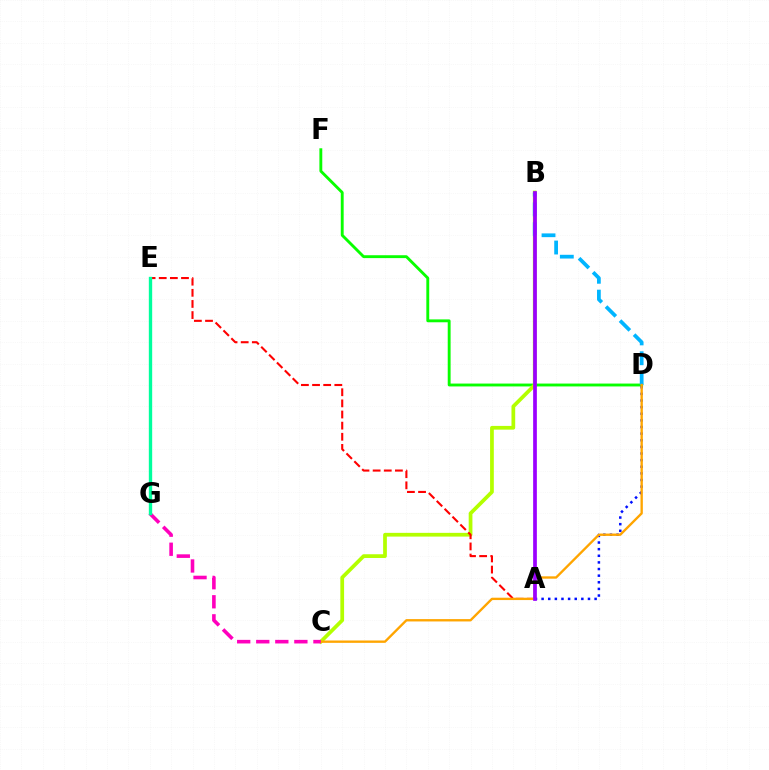{('D', 'F'): [{'color': '#08ff00', 'line_style': 'solid', 'thickness': 2.07}], ('B', 'C'): [{'color': '#b3ff00', 'line_style': 'solid', 'thickness': 2.69}], ('A', 'D'): [{'color': '#0010ff', 'line_style': 'dotted', 'thickness': 1.8}], ('A', 'E'): [{'color': '#ff0000', 'line_style': 'dashed', 'thickness': 1.51}], ('B', 'D'): [{'color': '#00b5ff', 'line_style': 'dashed', 'thickness': 2.69}], ('C', 'D'): [{'color': '#ffa500', 'line_style': 'solid', 'thickness': 1.69}], ('C', 'G'): [{'color': '#ff00bd', 'line_style': 'dashed', 'thickness': 2.59}], ('E', 'G'): [{'color': '#00ff9d', 'line_style': 'solid', 'thickness': 2.41}], ('A', 'B'): [{'color': '#9b00ff', 'line_style': 'solid', 'thickness': 2.67}]}